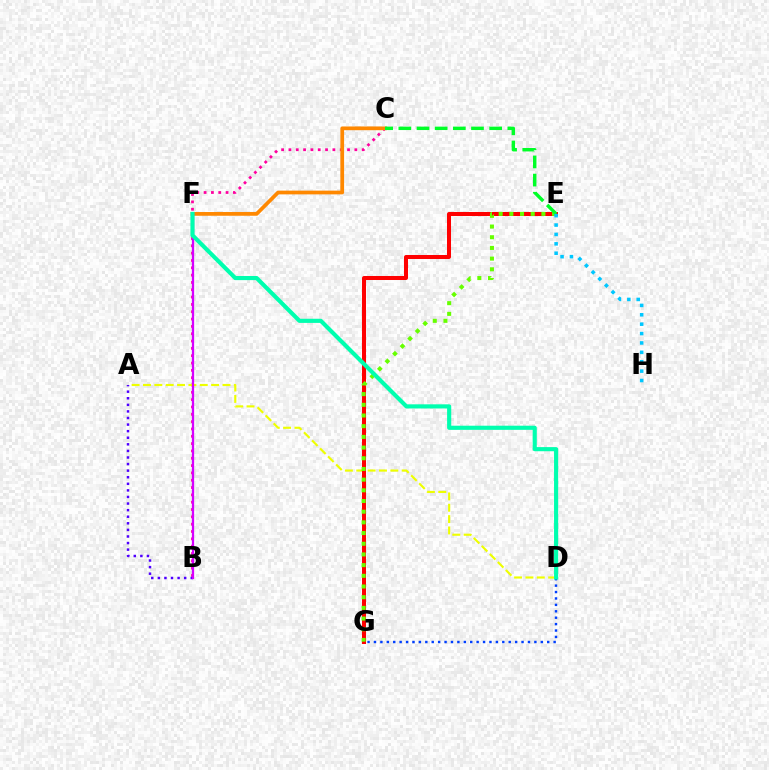{('B', 'C'): [{'color': '#ff00a0', 'line_style': 'dotted', 'thickness': 1.99}], ('C', 'F'): [{'color': '#ff8800', 'line_style': 'solid', 'thickness': 2.69}], ('A', 'D'): [{'color': '#eeff00', 'line_style': 'dashed', 'thickness': 1.54}], ('E', 'G'): [{'color': '#ff0000', 'line_style': 'solid', 'thickness': 2.89}, {'color': '#66ff00', 'line_style': 'dotted', 'thickness': 2.9}], ('D', 'G'): [{'color': '#003fff', 'line_style': 'dotted', 'thickness': 1.74}], ('A', 'B'): [{'color': '#4f00ff', 'line_style': 'dotted', 'thickness': 1.79}], ('B', 'F'): [{'color': '#d600ff', 'line_style': 'solid', 'thickness': 1.62}], ('C', 'E'): [{'color': '#00ff27', 'line_style': 'dashed', 'thickness': 2.47}], ('E', 'H'): [{'color': '#00c7ff', 'line_style': 'dotted', 'thickness': 2.55}], ('D', 'F'): [{'color': '#00ffaf', 'line_style': 'solid', 'thickness': 2.98}]}